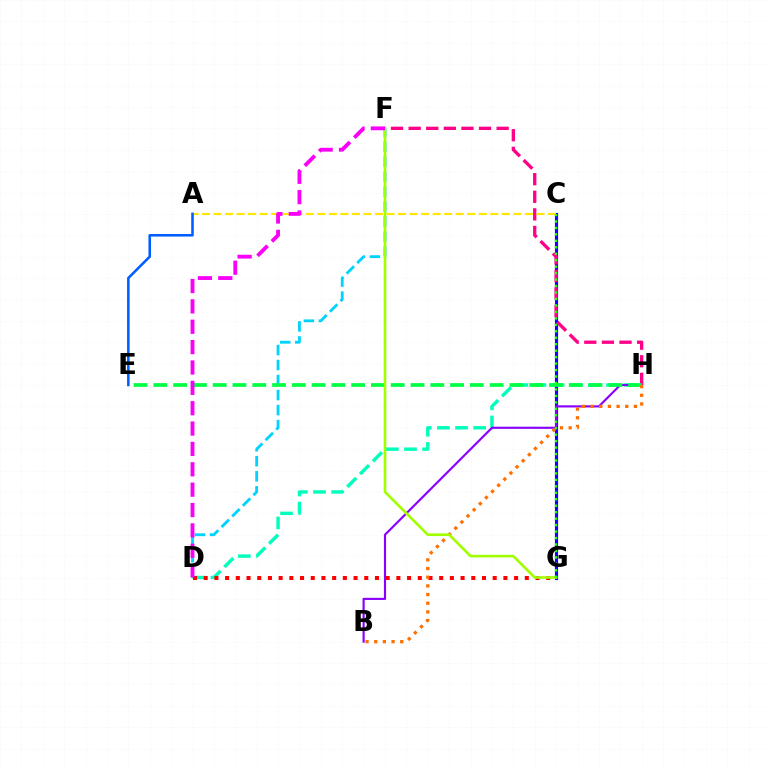{('C', 'G'): [{'color': '#1900ff', 'line_style': 'solid', 'thickness': 2.27}, {'color': '#31ff00', 'line_style': 'dotted', 'thickness': 1.76}], ('D', 'H'): [{'color': '#00ffbb', 'line_style': 'dashed', 'thickness': 2.46}], ('B', 'H'): [{'color': '#8a00ff', 'line_style': 'solid', 'thickness': 1.55}, {'color': '#ff7000', 'line_style': 'dotted', 'thickness': 2.35}], ('F', 'H'): [{'color': '#ff0088', 'line_style': 'dashed', 'thickness': 2.39}], ('A', 'C'): [{'color': '#ffe600', 'line_style': 'dashed', 'thickness': 1.57}], ('D', 'F'): [{'color': '#00d3ff', 'line_style': 'dashed', 'thickness': 2.04}, {'color': '#fa00f9', 'line_style': 'dashed', 'thickness': 2.77}], ('E', 'H'): [{'color': '#00ff45', 'line_style': 'dashed', 'thickness': 2.69}], ('D', 'G'): [{'color': '#ff0000', 'line_style': 'dotted', 'thickness': 2.91}], ('F', 'G'): [{'color': '#a2ff00', 'line_style': 'solid', 'thickness': 1.91}], ('A', 'E'): [{'color': '#005dff', 'line_style': 'solid', 'thickness': 1.84}]}